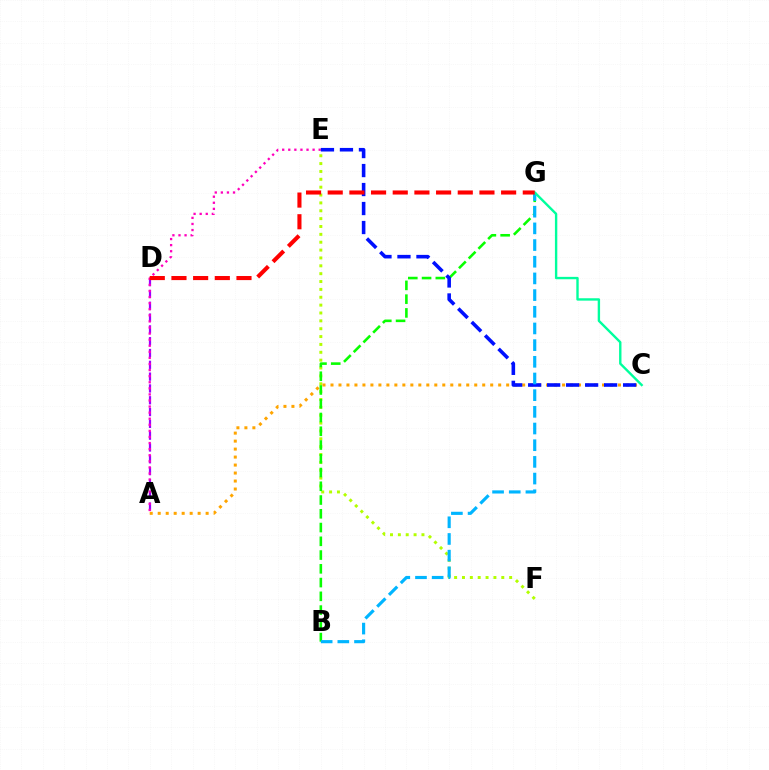{('A', 'D'): [{'color': '#9b00ff', 'line_style': 'dashed', 'thickness': 1.6}], ('E', 'F'): [{'color': '#b3ff00', 'line_style': 'dotted', 'thickness': 2.14}], ('A', 'E'): [{'color': '#ff00bd', 'line_style': 'dotted', 'thickness': 1.65}], ('A', 'C'): [{'color': '#ffa500', 'line_style': 'dotted', 'thickness': 2.17}], ('B', 'G'): [{'color': '#08ff00', 'line_style': 'dashed', 'thickness': 1.87}, {'color': '#00b5ff', 'line_style': 'dashed', 'thickness': 2.27}], ('C', 'E'): [{'color': '#0010ff', 'line_style': 'dashed', 'thickness': 2.58}], ('C', 'G'): [{'color': '#00ff9d', 'line_style': 'solid', 'thickness': 1.72}], ('D', 'G'): [{'color': '#ff0000', 'line_style': 'dashed', 'thickness': 2.94}]}